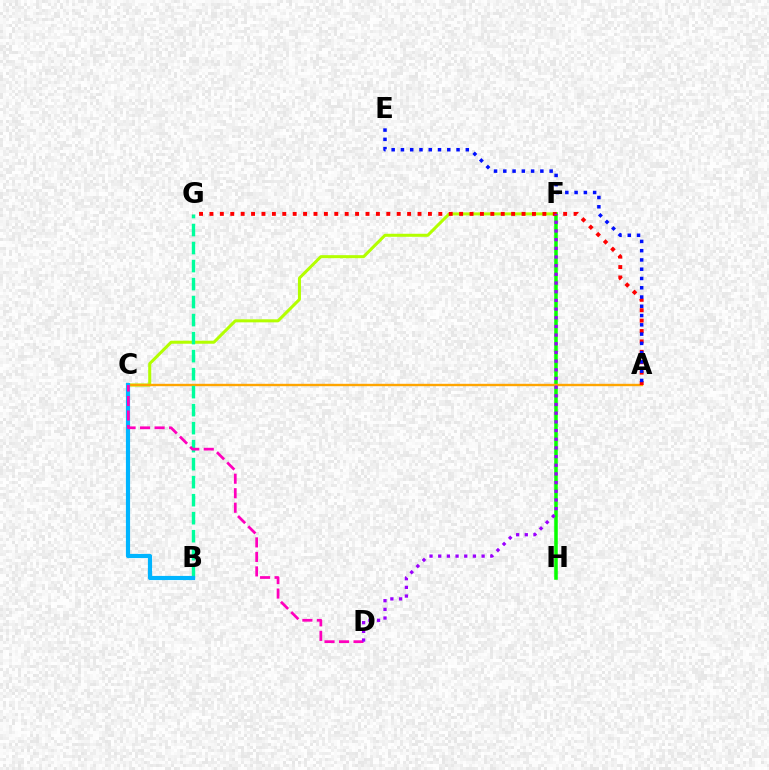{('C', 'F'): [{'color': '#b3ff00', 'line_style': 'solid', 'thickness': 2.18}], ('F', 'H'): [{'color': '#08ff00', 'line_style': 'solid', 'thickness': 2.55}], ('A', 'C'): [{'color': '#ffa500', 'line_style': 'solid', 'thickness': 1.72}], ('B', 'G'): [{'color': '#00ff9d', 'line_style': 'dashed', 'thickness': 2.45}], ('B', 'C'): [{'color': '#00b5ff', 'line_style': 'solid', 'thickness': 3.0}], ('C', 'D'): [{'color': '#ff00bd', 'line_style': 'dashed', 'thickness': 1.97}], ('A', 'G'): [{'color': '#ff0000', 'line_style': 'dotted', 'thickness': 2.83}], ('A', 'E'): [{'color': '#0010ff', 'line_style': 'dotted', 'thickness': 2.52}], ('D', 'F'): [{'color': '#9b00ff', 'line_style': 'dotted', 'thickness': 2.36}]}